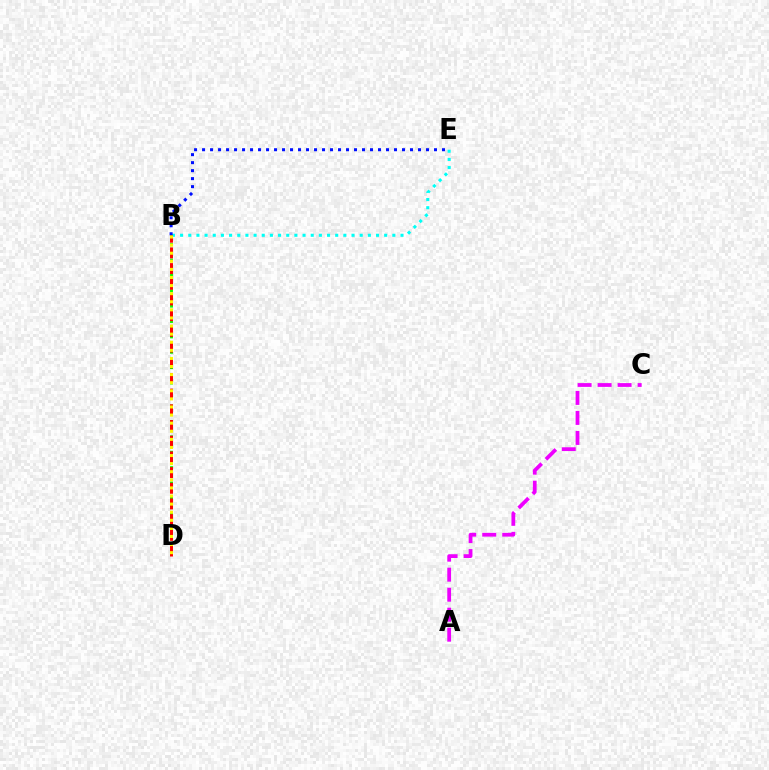{('B', 'E'): [{'color': '#00fff6', 'line_style': 'dotted', 'thickness': 2.22}, {'color': '#0010ff', 'line_style': 'dotted', 'thickness': 2.17}], ('B', 'D'): [{'color': '#08ff00', 'line_style': 'dotted', 'thickness': 2.09}, {'color': '#ff0000', 'line_style': 'dashed', 'thickness': 2.13}, {'color': '#fcf500', 'line_style': 'dotted', 'thickness': 2.2}], ('A', 'C'): [{'color': '#ee00ff', 'line_style': 'dashed', 'thickness': 2.72}]}